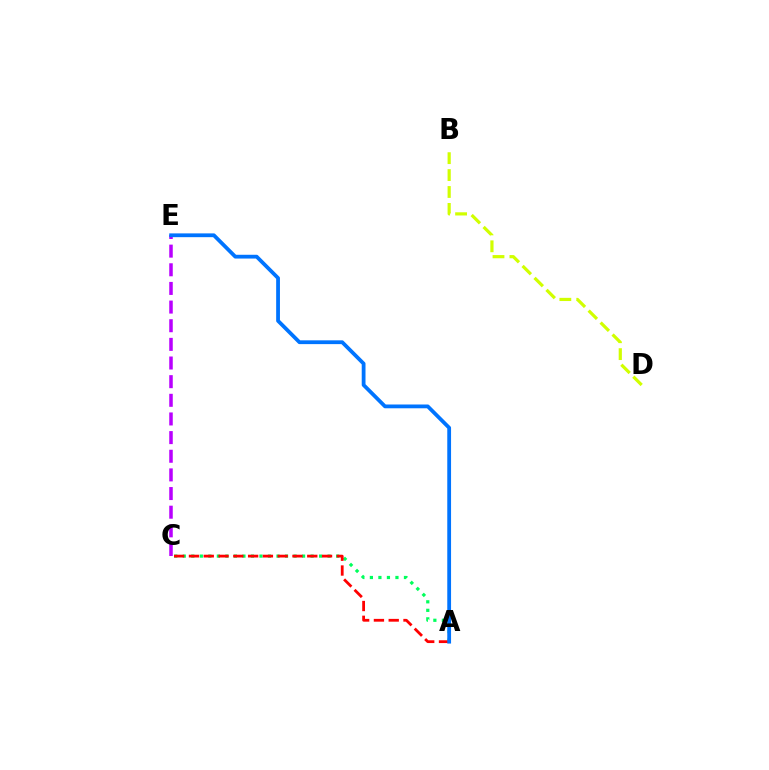{('B', 'D'): [{'color': '#d1ff00', 'line_style': 'dashed', 'thickness': 2.3}], ('A', 'C'): [{'color': '#00ff5c', 'line_style': 'dotted', 'thickness': 2.31}, {'color': '#ff0000', 'line_style': 'dashed', 'thickness': 2.01}], ('C', 'E'): [{'color': '#b900ff', 'line_style': 'dashed', 'thickness': 2.53}], ('A', 'E'): [{'color': '#0074ff', 'line_style': 'solid', 'thickness': 2.73}]}